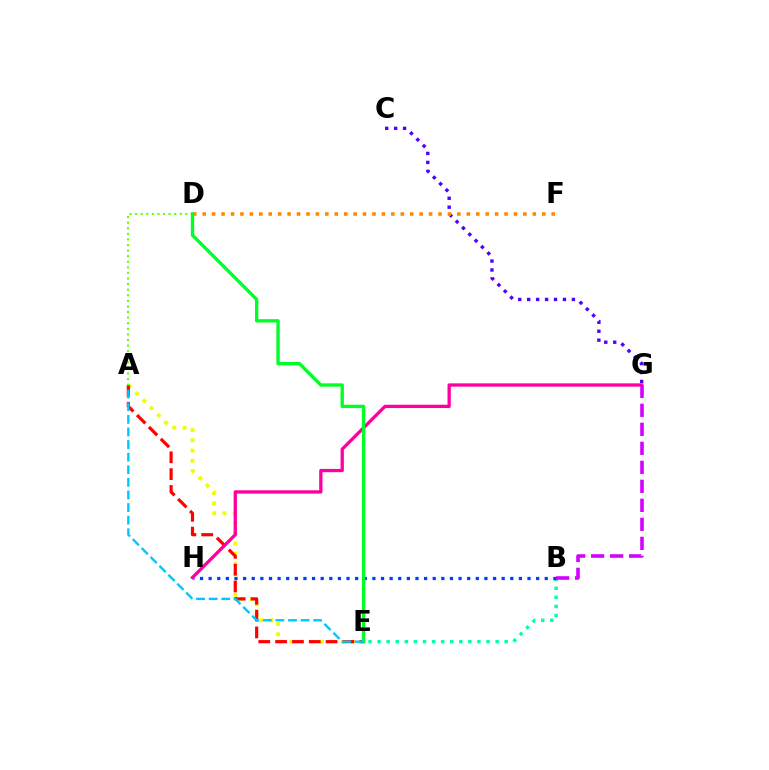{('B', 'E'): [{'color': '#00ffaf', 'line_style': 'dotted', 'thickness': 2.47}], ('A', 'E'): [{'color': '#eeff00', 'line_style': 'dotted', 'thickness': 2.79}, {'color': '#ff0000', 'line_style': 'dashed', 'thickness': 2.29}, {'color': '#00c7ff', 'line_style': 'dashed', 'thickness': 1.71}], ('B', 'H'): [{'color': '#003fff', 'line_style': 'dotted', 'thickness': 2.34}], ('A', 'D'): [{'color': '#66ff00', 'line_style': 'dotted', 'thickness': 1.52}], ('C', 'G'): [{'color': '#4f00ff', 'line_style': 'dotted', 'thickness': 2.43}], ('G', 'H'): [{'color': '#ff00a0', 'line_style': 'solid', 'thickness': 2.38}], ('D', 'F'): [{'color': '#ff8800', 'line_style': 'dotted', 'thickness': 2.56}], ('B', 'G'): [{'color': '#d600ff', 'line_style': 'dashed', 'thickness': 2.58}], ('D', 'E'): [{'color': '#00ff27', 'line_style': 'solid', 'thickness': 2.41}]}